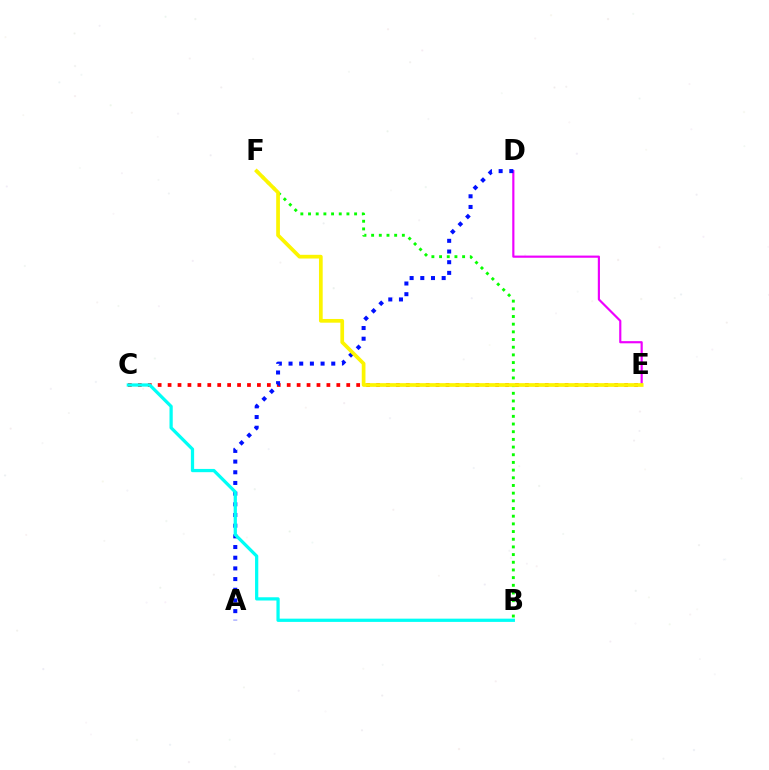{('D', 'E'): [{'color': '#ee00ff', 'line_style': 'solid', 'thickness': 1.56}], ('C', 'E'): [{'color': '#ff0000', 'line_style': 'dotted', 'thickness': 2.7}], ('B', 'F'): [{'color': '#08ff00', 'line_style': 'dotted', 'thickness': 2.09}], ('A', 'D'): [{'color': '#0010ff', 'line_style': 'dotted', 'thickness': 2.9}], ('B', 'C'): [{'color': '#00fff6', 'line_style': 'solid', 'thickness': 2.34}], ('E', 'F'): [{'color': '#fcf500', 'line_style': 'solid', 'thickness': 2.67}]}